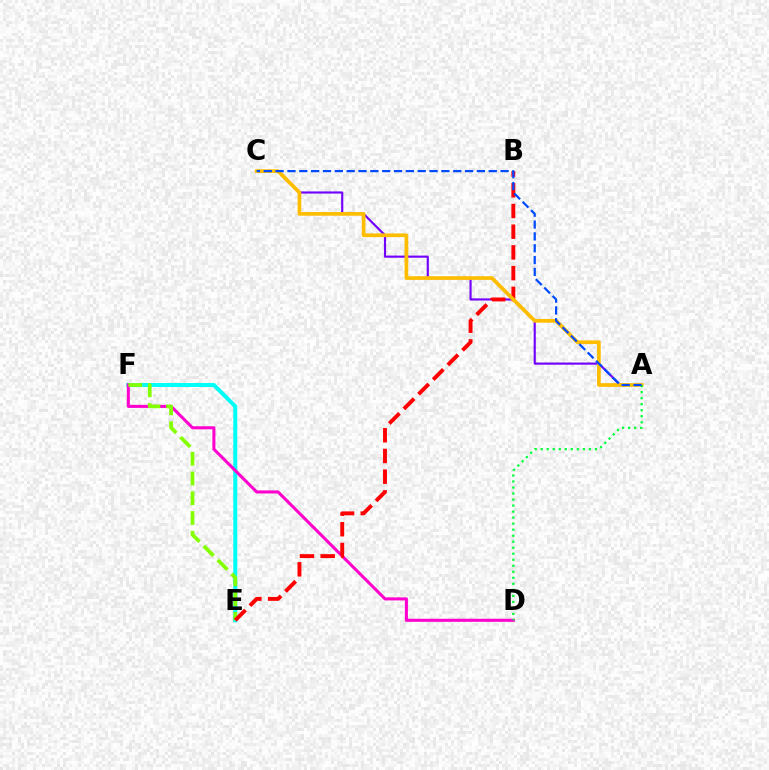{('E', 'F'): [{'color': '#00fff6', 'line_style': 'solid', 'thickness': 2.9}, {'color': '#84ff00', 'line_style': 'dashed', 'thickness': 2.68}], ('D', 'F'): [{'color': '#ff00cf', 'line_style': 'solid', 'thickness': 2.19}], ('A', 'C'): [{'color': '#7200ff', 'line_style': 'solid', 'thickness': 1.54}, {'color': '#ffbd00', 'line_style': 'solid', 'thickness': 2.68}, {'color': '#004bff', 'line_style': 'dashed', 'thickness': 1.61}], ('B', 'E'): [{'color': '#ff0000', 'line_style': 'dashed', 'thickness': 2.81}], ('A', 'D'): [{'color': '#00ff39', 'line_style': 'dotted', 'thickness': 1.64}]}